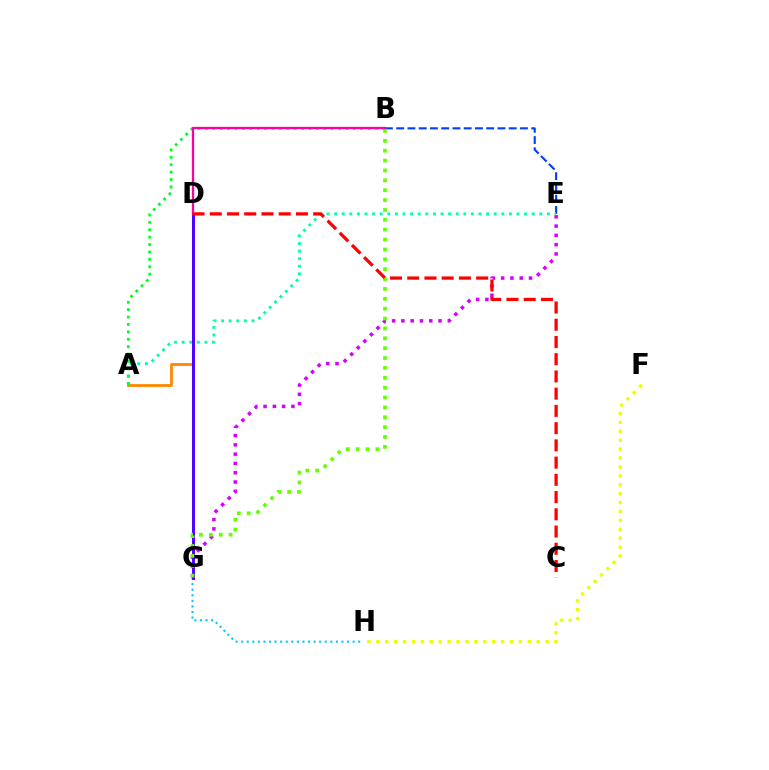{('B', 'E'): [{'color': '#003fff', 'line_style': 'dashed', 'thickness': 1.53}], ('A', 'D'): [{'color': '#ff8800', 'line_style': 'solid', 'thickness': 2.0}], ('G', 'H'): [{'color': '#00c7ff', 'line_style': 'dotted', 'thickness': 1.51}], ('E', 'G'): [{'color': '#d600ff', 'line_style': 'dotted', 'thickness': 2.52}], ('F', 'H'): [{'color': '#eeff00', 'line_style': 'dotted', 'thickness': 2.42}], ('A', 'E'): [{'color': '#00ffaf', 'line_style': 'dotted', 'thickness': 2.06}], ('D', 'G'): [{'color': '#4f00ff', 'line_style': 'solid', 'thickness': 2.13}], ('B', 'G'): [{'color': '#66ff00', 'line_style': 'dotted', 'thickness': 2.68}], ('A', 'B'): [{'color': '#00ff27', 'line_style': 'dotted', 'thickness': 2.01}], ('B', 'D'): [{'color': '#ff00a0', 'line_style': 'solid', 'thickness': 1.64}], ('C', 'D'): [{'color': '#ff0000', 'line_style': 'dashed', 'thickness': 2.34}]}